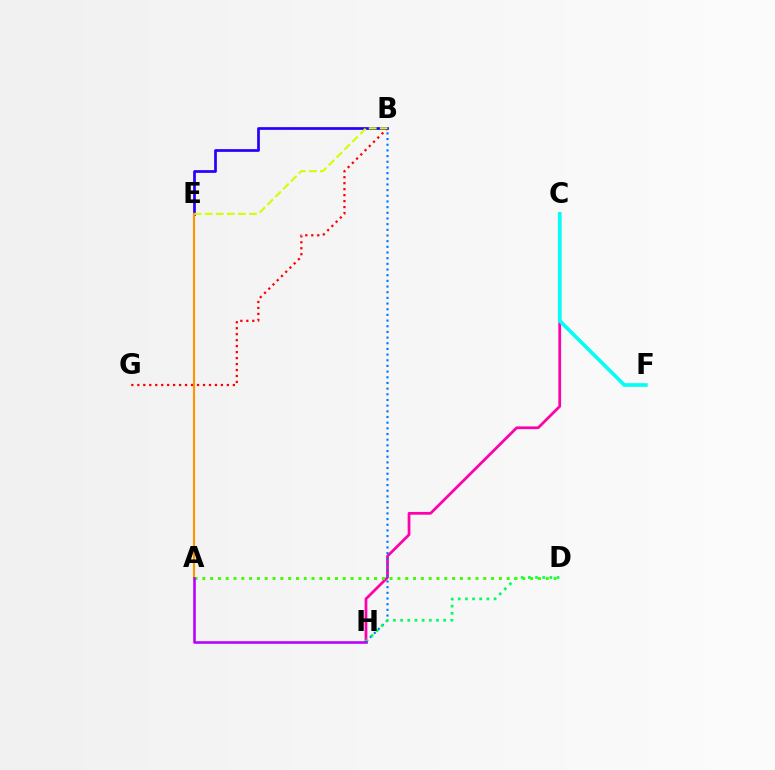{('C', 'H'): [{'color': '#ff00ac', 'line_style': 'solid', 'thickness': 1.98}], ('B', 'H'): [{'color': '#0074ff', 'line_style': 'dotted', 'thickness': 1.54}], ('B', 'G'): [{'color': '#ff0000', 'line_style': 'dotted', 'thickness': 1.62}], ('B', 'E'): [{'color': '#2500ff', 'line_style': 'solid', 'thickness': 1.96}, {'color': '#d1ff00', 'line_style': 'dashed', 'thickness': 1.5}], ('C', 'F'): [{'color': '#00fff6', 'line_style': 'solid', 'thickness': 2.64}], ('D', 'H'): [{'color': '#00ff5c', 'line_style': 'dotted', 'thickness': 1.95}], ('A', 'E'): [{'color': '#ff9400', 'line_style': 'solid', 'thickness': 1.52}], ('A', 'D'): [{'color': '#3dff00', 'line_style': 'dotted', 'thickness': 2.12}], ('A', 'H'): [{'color': '#b900ff', 'line_style': 'solid', 'thickness': 1.86}]}